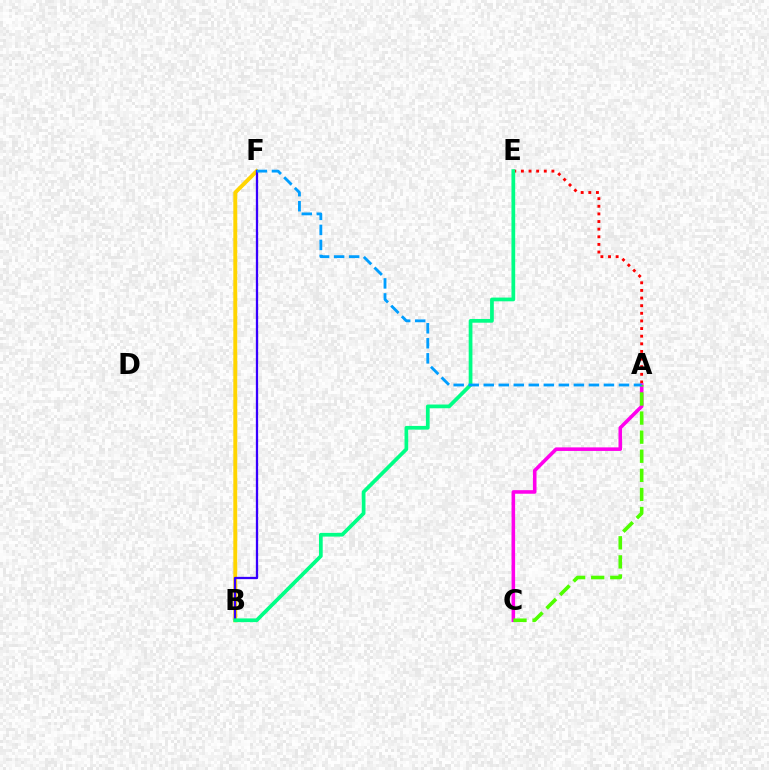{('B', 'F'): [{'color': '#ffd500', 'line_style': 'solid', 'thickness': 2.82}, {'color': '#3700ff', 'line_style': 'solid', 'thickness': 1.65}], ('A', 'E'): [{'color': '#ff0000', 'line_style': 'dotted', 'thickness': 2.07}], ('A', 'C'): [{'color': '#ff00ed', 'line_style': 'solid', 'thickness': 2.57}, {'color': '#4fff00', 'line_style': 'dashed', 'thickness': 2.59}], ('B', 'E'): [{'color': '#00ff86', 'line_style': 'solid', 'thickness': 2.69}], ('A', 'F'): [{'color': '#009eff', 'line_style': 'dashed', 'thickness': 2.04}]}